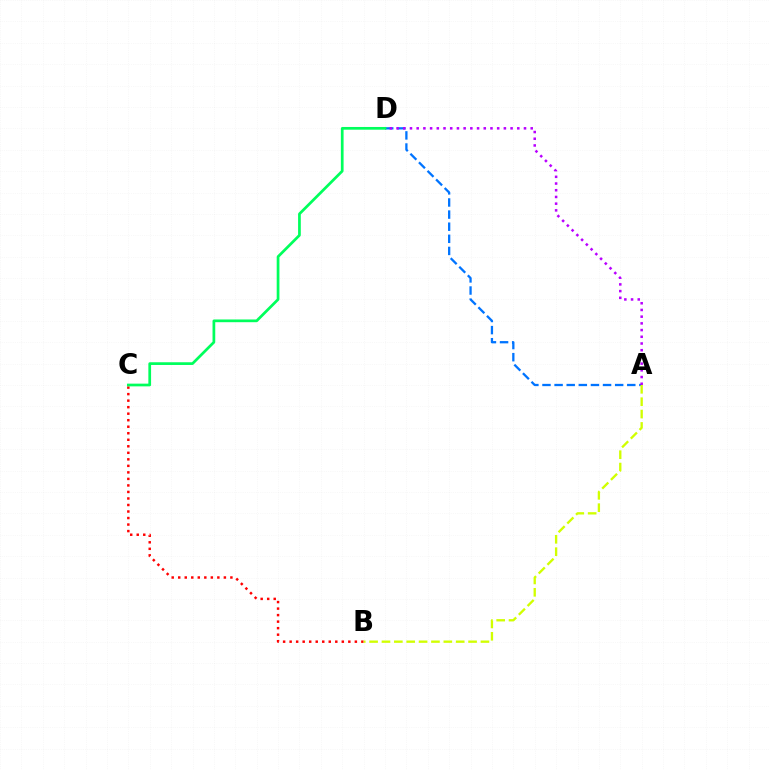{('B', 'C'): [{'color': '#ff0000', 'line_style': 'dotted', 'thickness': 1.77}], ('A', 'D'): [{'color': '#0074ff', 'line_style': 'dashed', 'thickness': 1.65}, {'color': '#b900ff', 'line_style': 'dotted', 'thickness': 1.82}], ('C', 'D'): [{'color': '#00ff5c', 'line_style': 'solid', 'thickness': 1.96}], ('A', 'B'): [{'color': '#d1ff00', 'line_style': 'dashed', 'thickness': 1.68}]}